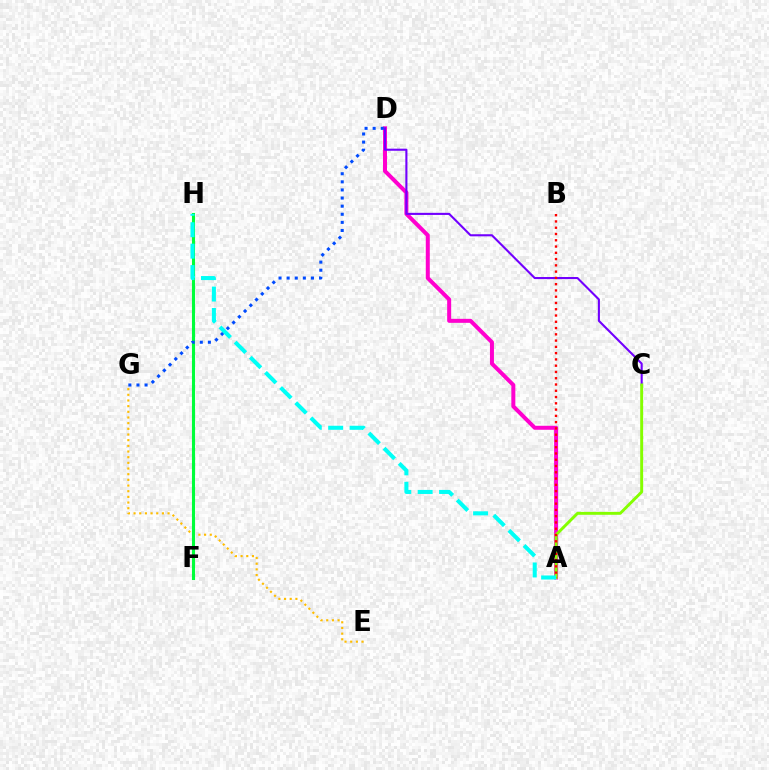{('A', 'D'): [{'color': '#ff00cf', 'line_style': 'solid', 'thickness': 2.88}], ('E', 'G'): [{'color': '#ffbd00', 'line_style': 'dotted', 'thickness': 1.54}], ('C', 'D'): [{'color': '#7200ff', 'line_style': 'solid', 'thickness': 1.51}], ('A', 'C'): [{'color': '#84ff00', 'line_style': 'solid', 'thickness': 2.1}], ('F', 'H'): [{'color': '#00ff39', 'line_style': 'solid', 'thickness': 2.22}], ('A', 'B'): [{'color': '#ff0000', 'line_style': 'dotted', 'thickness': 1.7}], ('D', 'G'): [{'color': '#004bff', 'line_style': 'dotted', 'thickness': 2.2}], ('A', 'H'): [{'color': '#00fff6', 'line_style': 'dashed', 'thickness': 2.91}]}